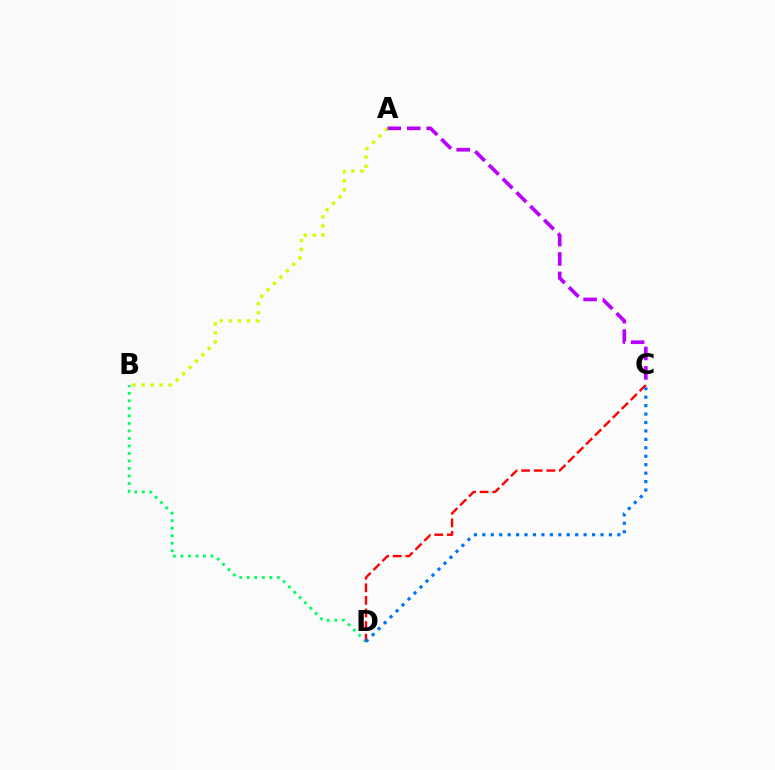{('B', 'D'): [{'color': '#00ff5c', 'line_style': 'dotted', 'thickness': 2.04}], ('A', 'B'): [{'color': '#d1ff00', 'line_style': 'dotted', 'thickness': 2.45}], ('C', 'D'): [{'color': '#ff0000', 'line_style': 'dashed', 'thickness': 1.71}, {'color': '#0074ff', 'line_style': 'dotted', 'thickness': 2.29}], ('A', 'C'): [{'color': '#b900ff', 'line_style': 'dashed', 'thickness': 2.64}]}